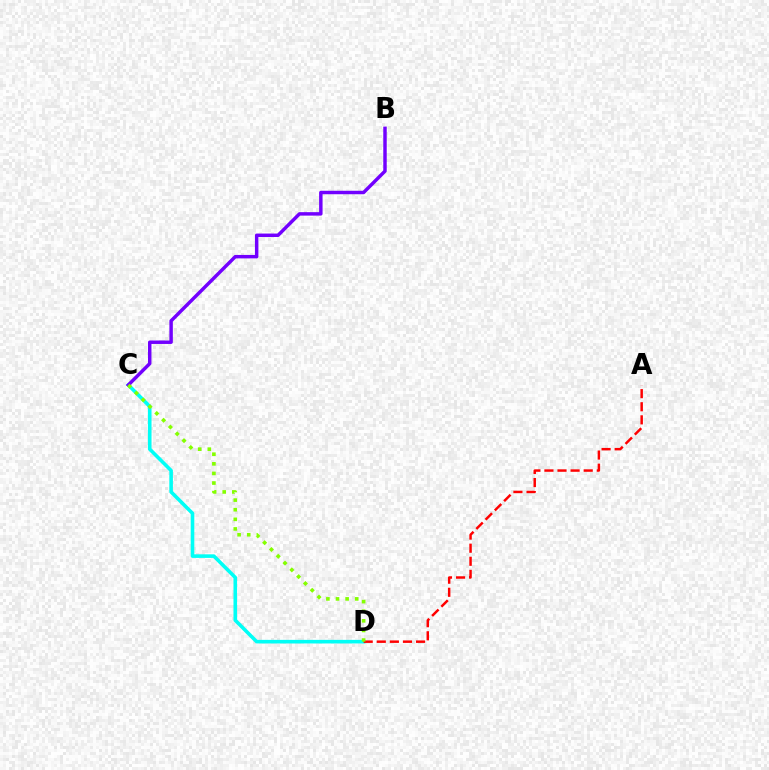{('C', 'D'): [{'color': '#00fff6', 'line_style': 'solid', 'thickness': 2.59}, {'color': '#84ff00', 'line_style': 'dotted', 'thickness': 2.61}], ('A', 'D'): [{'color': '#ff0000', 'line_style': 'dashed', 'thickness': 1.78}], ('B', 'C'): [{'color': '#7200ff', 'line_style': 'solid', 'thickness': 2.49}]}